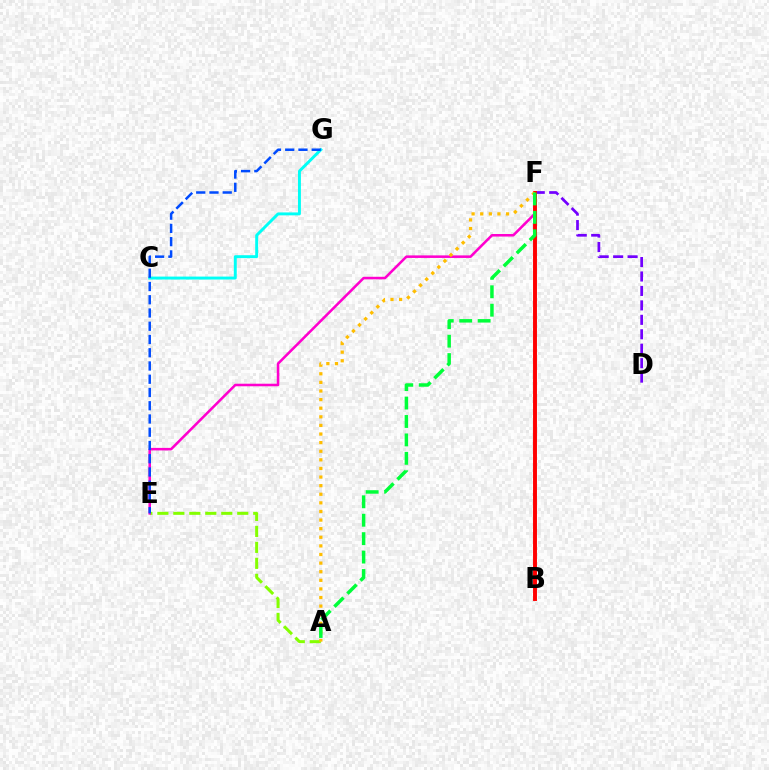{('D', 'F'): [{'color': '#7200ff', 'line_style': 'dashed', 'thickness': 1.96}], ('A', 'E'): [{'color': '#84ff00', 'line_style': 'dashed', 'thickness': 2.17}], ('E', 'F'): [{'color': '#ff00cf', 'line_style': 'solid', 'thickness': 1.84}], ('C', 'G'): [{'color': '#00fff6', 'line_style': 'solid', 'thickness': 2.11}], ('B', 'F'): [{'color': '#ff0000', 'line_style': 'solid', 'thickness': 2.82}], ('A', 'F'): [{'color': '#ffbd00', 'line_style': 'dotted', 'thickness': 2.34}, {'color': '#00ff39', 'line_style': 'dashed', 'thickness': 2.5}], ('E', 'G'): [{'color': '#004bff', 'line_style': 'dashed', 'thickness': 1.8}]}